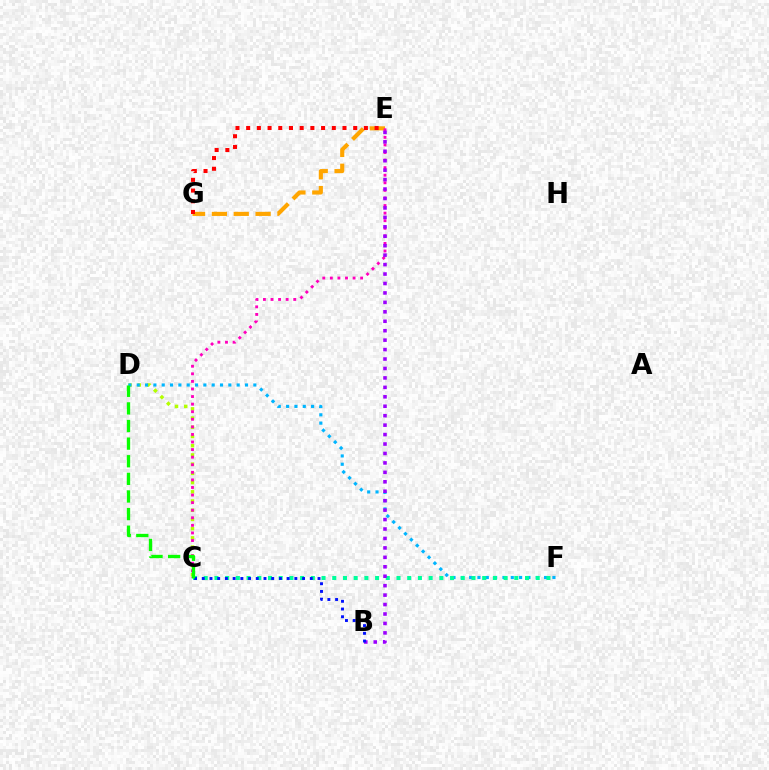{('E', 'G'): [{'color': '#ffa500', 'line_style': 'dashed', 'thickness': 2.97}, {'color': '#ff0000', 'line_style': 'dotted', 'thickness': 2.91}], ('C', 'D'): [{'color': '#b3ff00', 'line_style': 'dotted', 'thickness': 2.5}, {'color': '#08ff00', 'line_style': 'dashed', 'thickness': 2.39}], ('D', 'F'): [{'color': '#00b5ff', 'line_style': 'dotted', 'thickness': 2.26}], ('C', 'F'): [{'color': '#00ff9d', 'line_style': 'dotted', 'thickness': 2.91}], ('C', 'E'): [{'color': '#ff00bd', 'line_style': 'dotted', 'thickness': 2.06}], ('B', 'E'): [{'color': '#9b00ff', 'line_style': 'dotted', 'thickness': 2.57}], ('B', 'C'): [{'color': '#0010ff', 'line_style': 'dotted', 'thickness': 2.1}]}